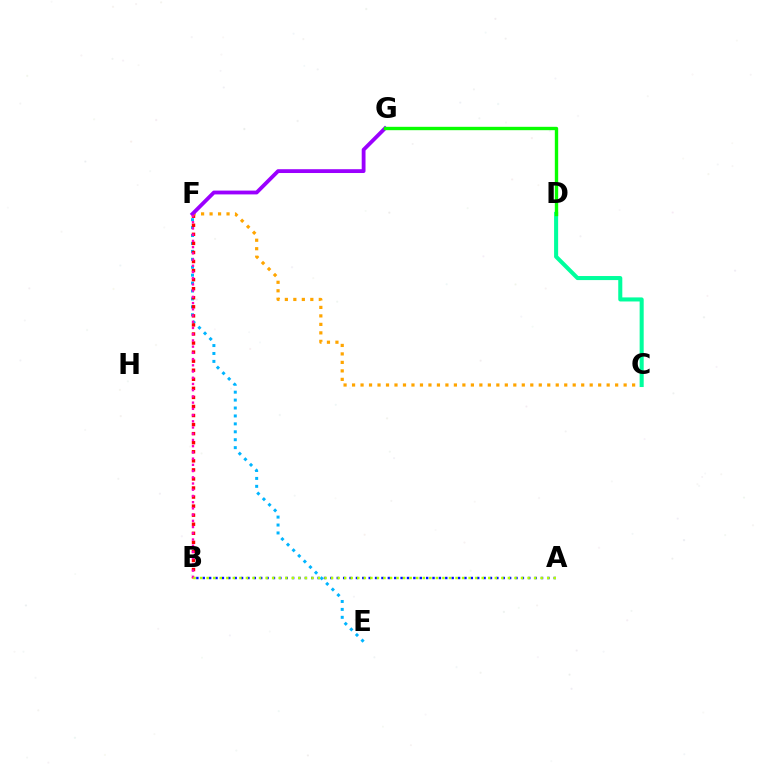{('E', 'F'): [{'color': '#00b5ff', 'line_style': 'dotted', 'thickness': 2.15}], ('B', 'F'): [{'color': '#ff0000', 'line_style': 'dotted', 'thickness': 2.46}, {'color': '#ff00bd', 'line_style': 'dotted', 'thickness': 1.69}], ('C', 'F'): [{'color': '#ffa500', 'line_style': 'dotted', 'thickness': 2.31}], ('F', 'G'): [{'color': '#9b00ff', 'line_style': 'solid', 'thickness': 2.74}], ('A', 'B'): [{'color': '#0010ff', 'line_style': 'dotted', 'thickness': 1.73}, {'color': '#b3ff00', 'line_style': 'dotted', 'thickness': 1.78}], ('C', 'D'): [{'color': '#00ff9d', 'line_style': 'solid', 'thickness': 2.92}], ('D', 'G'): [{'color': '#08ff00', 'line_style': 'solid', 'thickness': 2.42}]}